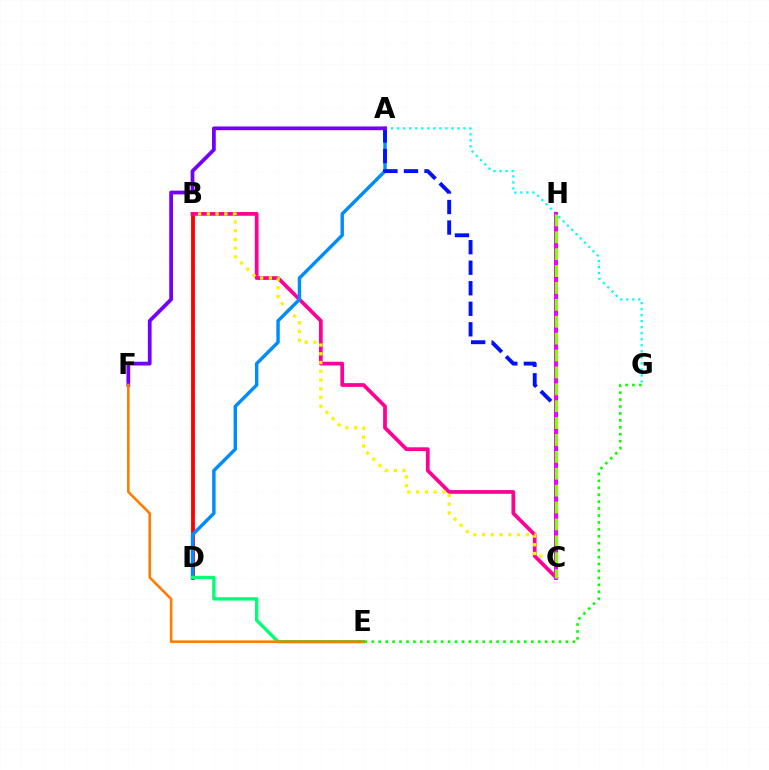{('B', 'D'): [{'color': '#ff0000', 'line_style': 'solid', 'thickness': 2.76}], ('B', 'C'): [{'color': '#ff0094', 'line_style': 'solid', 'thickness': 2.69}, {'color': '#fcf500', 'line_style': 'dotted', 'thickness': 2.38}], ('A', 'D'): [{'color': '#008cff', 'line_style': 'solid', 'thickness': 2.46}], ('A', 'C'): [{'color': '#0010ff', 'line_style': 'dashed', 'thickness': 2.79}], ('E', 'G'): [{'color': '#08ff00', 'line_style': 'dotted', 'thickness': 1.88}], ('A', 'G'): [{'color': '#00fff6', 'line_style': 'dotted', 'thickness': 1.64}], ('C', 'H'): [{'color': '#ee00ff', 'line_style': 'solid', 'thickness': 2.85}, {'color': '#84ff00', 'line_style': 'dashed', 'thickness': 2.29}], ('D', 'E'): [{'color': '#00ff74', 'line_style': 'solid', 'thickness': 2.41}], ('A', 'F'): [{'color': '#7200ff', 'line_style': 'solid', 'thickness': 2.7}], ('E', 'F'): [{'color': '#ff7c00', 'line_style': 'solid', 'thickness': 1.86}]}